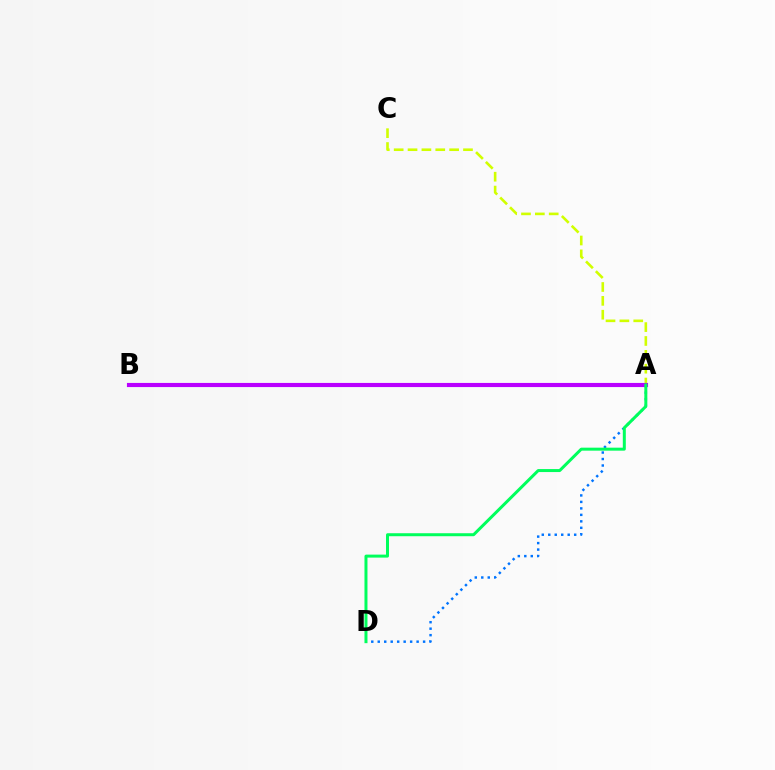{('A', 'B'): [{'color': '#ff0000', 'line_style': 'solid', 'thickness': 2.13}, {'color': '#b900ff', 'line_style': 'solid', 'thickness': 2.97}], ('A', 'C'): [{'color': '#d1ff00', 'line_style': 'dashed', 'thickness': 1.88}], ('A', 'D'): [{'color': '#0074ff', 'line_style': 'dotted', 'thickness': 1.76}, {'color': '#00ff5c', 'line_style': 'solid', 'thickness': 2.16}]}